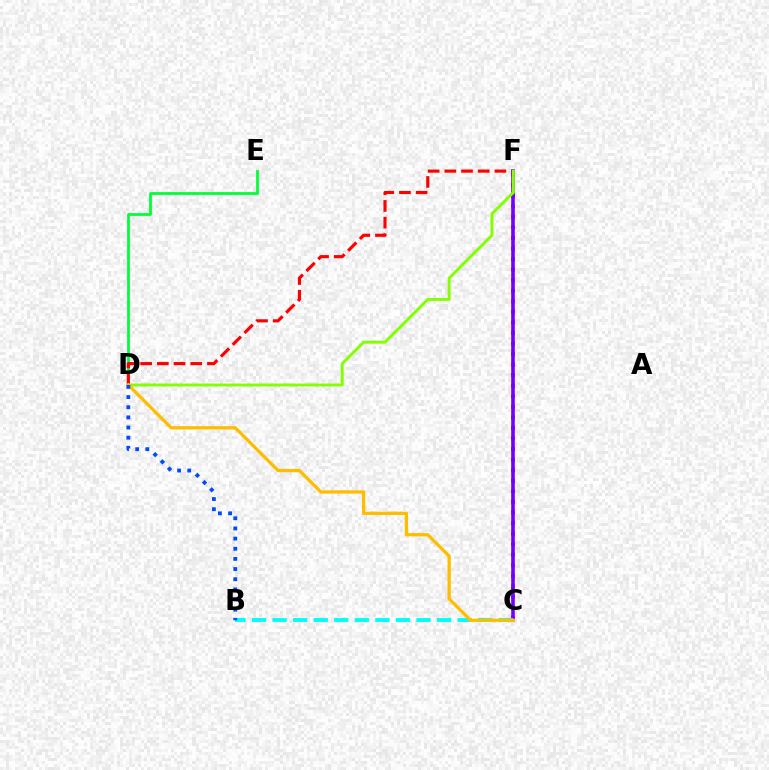{('C', 'F'): [{'color': '#ff00cf', 'line_style': 'dotted', 'thickness': 2.87}, {'color': '#7200ff', 'line_style': 'solid', 'thickness': 2.6}], ('D', 'E'): [{'color': '#00ff39', 'line_style': 'solid', 'thickness': 2.0}], ('D', 'F'): [{'color': '#ff0000', 'line_style': 'dashed', 'thickness': 2.27}, {'color': '#84ff00', 'line_style': 'solid', 'thickness': 2.1}], ('B', 'C'): [{'color': '#00fff6', 'line_style': 'dashed', 'thickness': 2.79}], ('C', 'D'): [{'color': '#ffbd00', 'line_style': 'solid', 'thickness': 2.35}], ('B', 'D'): [{'color': '#004bff', 'line_style': 'dotted', 'thickness': 2.76}]}